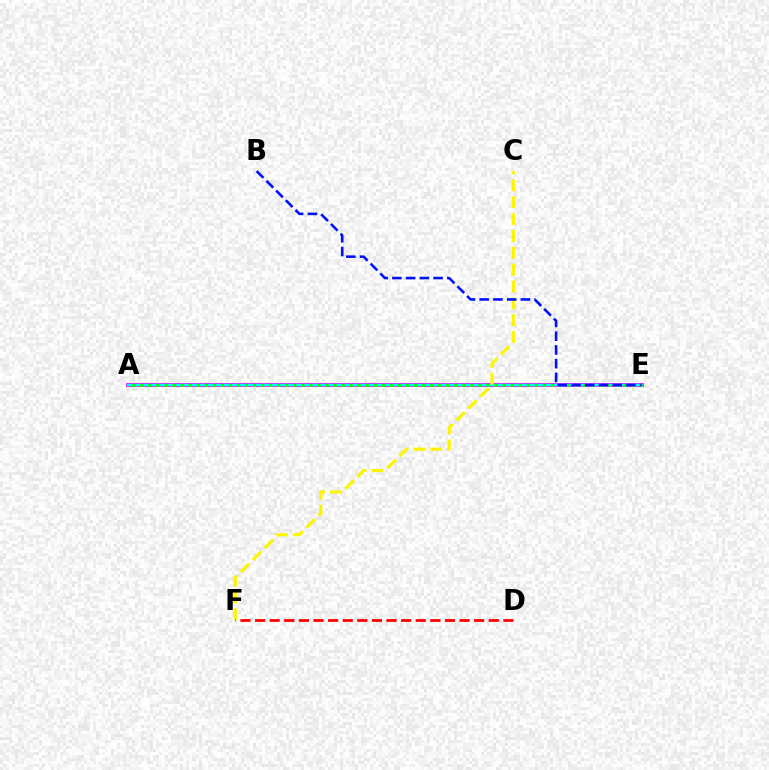{('A', 'E'): [{'color': '#ee00ff', 'line_style': 'solid', 'thickness': 2.71}, {'color': '#00fff6', 'line_style': 'solid', 'thickness': 1.72}, {'color': '#08ff00', 'line_style': 'dotted', 'thickness': 2.19}], ('C', 'F'): [{'color': '#fcf500', 'line_style': 'dashed', 'thickness': 2.29}], ('D', 'F'): [{'color': '#ff0000', 'line_style': 'dashed', 'thickness': 1.98}], ('B', 'E'): [{'color': '#0010ff', 'line_style': 'dashed', 'thickness': 1.87}]}